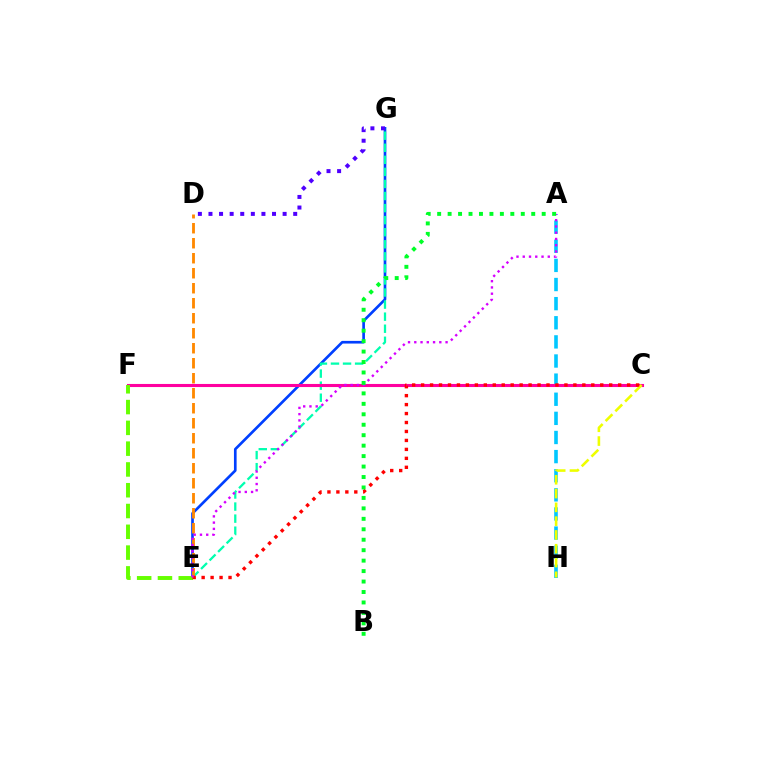{('E', 'G'): [{'color': '#003fff', 'line_style': 'solid', 'thickness': 1.92}, {'color': '#00ffaf', 'line_style': 'dashed', 'thickness': 1.64}], ('D', 'E'): [{'color': '#ff8800', 'line_style': 'dashed', 'thickness': 2.04}], ('A', 'H'): [{'color': '#00c7ff', 'line_style': 'dashed', 'thickness': 2.6}], ('C', 'F'): [{'color': '#ff00a0', 'line_style': 'solid', 'thickness': 2.22}], ('C', 'H'): [{'color': '#eeff00', 'line_style': 'dashed', 'thickness': 1.87}], ('E', 'F'): [{'color': '#66ff00', 'line_style': 'dashed', 'thickness': 2.82}], ('C', 'E'): [{'color': '#ff0000', 'line_style': 'dotted', 'thickness': 2.43}], ('D', 'G'): [{'color': '#4f00ff', 'line_style': 'dotted', 'thickness': 2.88}], ('A', 'E'): [{'color': '#d600ff', 'line_style': 'dotted', 'thickness': 1.7}], ('A', 'B'): [{'color': '#00ff27', 'line_style': 'dotted', 'thickness': 2.84}]}